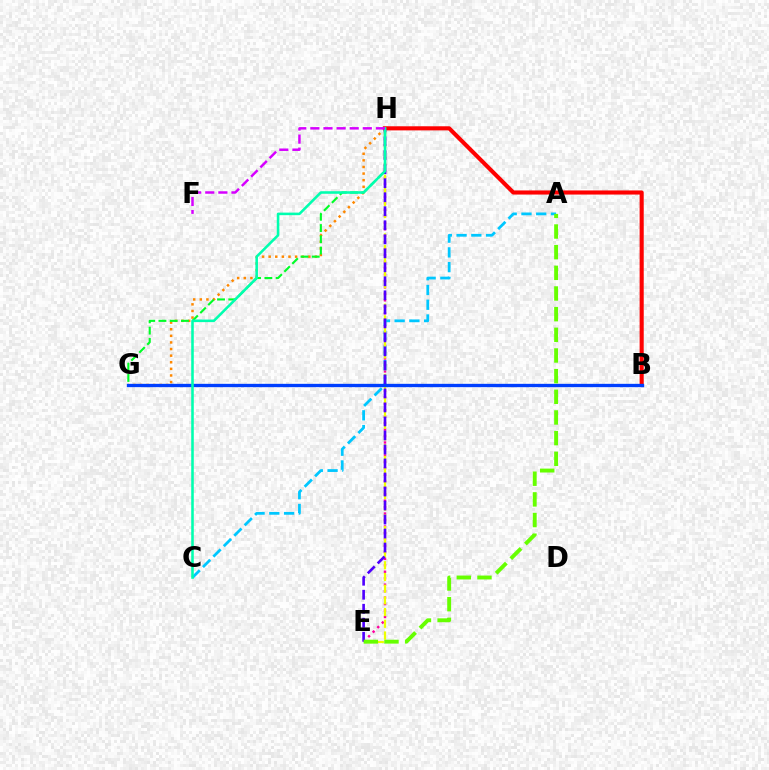{('E', 'H'): [{'color': '#ff00a0', 'line_style': 'dotted', 'thickness': 1.76}, {'color': '#eeff00', 'line_style': 'dashed', 'thickness': 1.59}, {'color': '#4f00ff', 'line_style': 'dashed', 'thickness': 1.9}], ('G', 'H'): [{'color': '#ff8800', 'line_style': 'dotted', 'thickness': 1.8}, {'color': '#00ff27', 'line_style': 'dashed', 'thickness': 1.53}], ('B', 'H'): [{'color': '#ff0000', 'line_style': 'solid', 'thickness': 2.96}], ('A', 'C'): [{'color': '#00c7ff', 'line_style': 'dashed', 'thickness': 2.0}], ('B', 'G'): [{'color': '#003fff', 'line_style': 'solid', 'thickness': 2.4}], ('C', 'H'): [{'color': '#00ffaf', 'line_style': 'solid', 'thickness': 1.85}], ('F', 'H'): [{'color': '#d600ff', 'line_style': 'dashed', 'thickness': 1.78}], ('A', 'E'): [{'color': '#66ff00', 'line_style': 'dashed', 'thickness': 2.81}]}